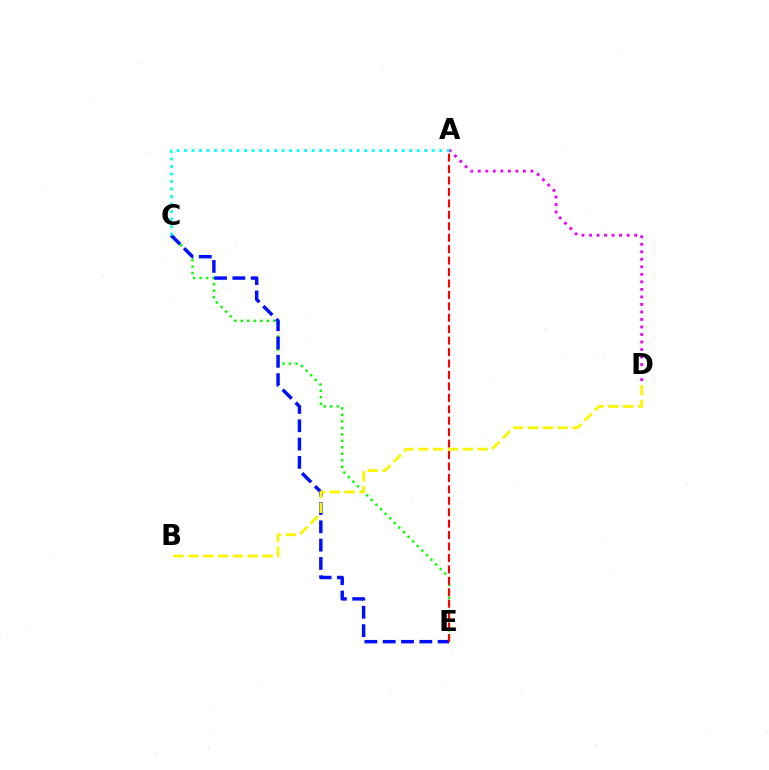{('C', 'E'): [{'color': '#08ff00', 'line_style': 'dotted', 'thickness': 1.77}, {'color': '#0010ff', 'line_style': 'dashed', 'thickness': 2.49}], ('A', 'D'): [{'color': '#ee00ff', 'line_style': 'dotted', 'thickness': 2.04}], ('A', 'E'): [{'color': '#ff0000', 'line_style': 'dashed', 'thickness': 1.55}], ('B', 'D'): [{'color': '#fcf500', 'line_style': 'dashed', 'thickness': 2.02}], ('A', 'C'): [{'color': '#00fff6', 'line_style': 'dotted', 'thickness': 2.04}]}